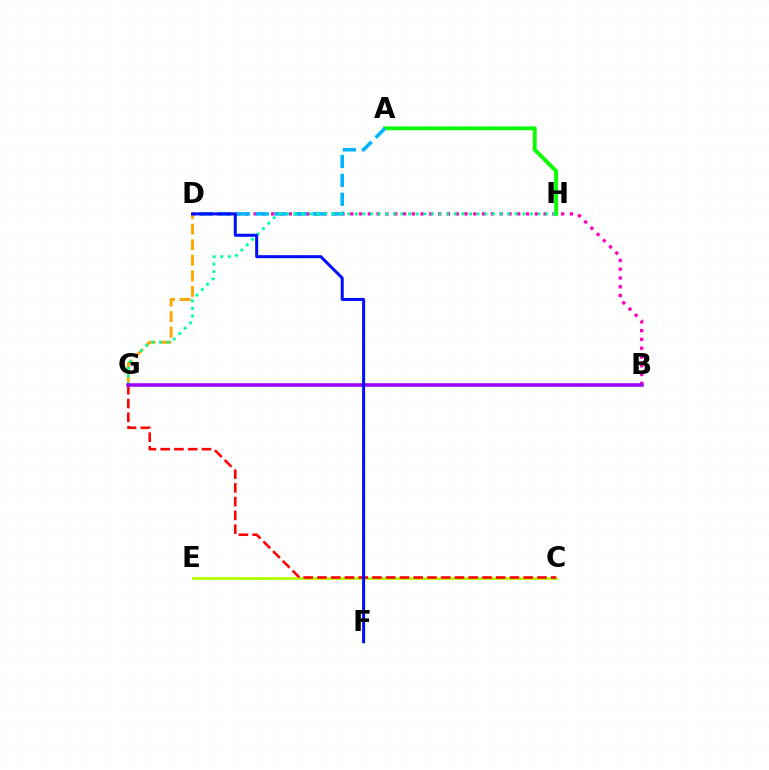{('D', 'G'): [{'color': '#ffa500', 'line_style': 'dashed', 'thickness': 2.11}], ('B', 'D'): [{'color': '#ff00bd', 'line_style': 'dotted', 'thickness': 2.39}], ('C', 'E'): [{'color': '#b3ff00', 'line_style': 'solid', 'thickness': 2.01}], ('A', 'H'): [{'color': '#08ff00', 'line_style': 'solid', 'thickness': 2.79}], ('A', 'D'): [{'color': '#00b5ff', 'line_style': 'dashed', 'thickness': 2.57}], ('C', 'G'): [{'color': '#ff0000', 'line_style': 'dashed', 'thickness': 1.87}], ('G', 'H'): [{'color': '#00ff9d', 'line_style': 'dotted', 'thickness': 2.07}], ('B', 'G'): [{'color': '#9b00ff', 'line_style': 'solid', 'thickness': 2.54}], ('D', 'F'): [{'color': '#0010ff', 'line_style': 'solid', 'thickness': 2.17}]}